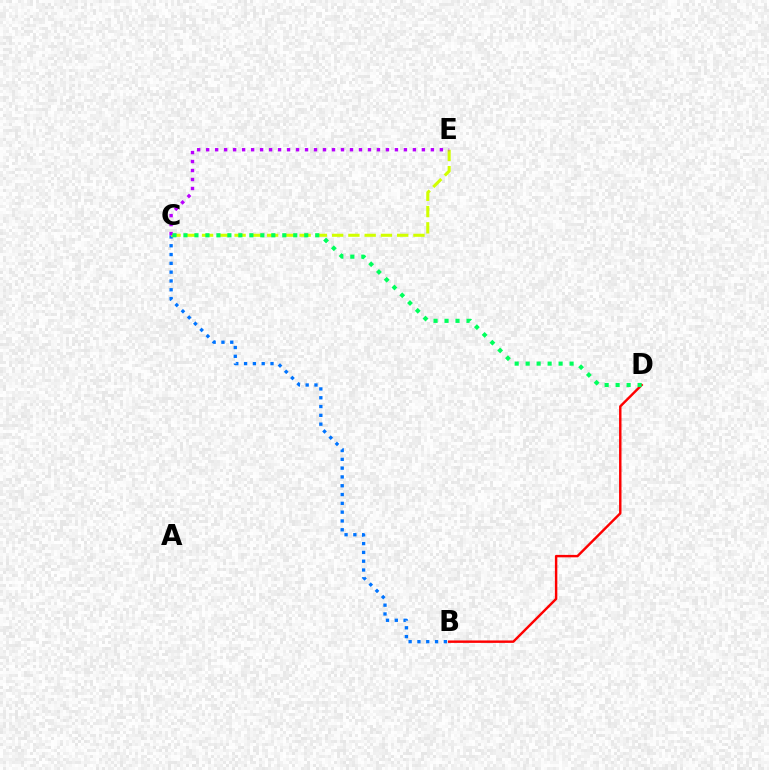{('B', 'C'): [{'color': '#0074ff', 'line_style': 'dotted', 'thickness': 2.39}], ('B', 'D'): [{'color': '#ff0000', 'line_style': 'solid', 'thickness': 1.75}], ('C', 'E'): [{'color': '#d1ff00', 'line_style': 'dashed', 'thickness': 2.21}, {'color': '#b900ff', 'line_style': 'dotted', 'thickness': 2.44}], ('C', 'D'): [{'color': '#00ff5c', 'line_style': 'dotted', 'thickness': 2.98}]}